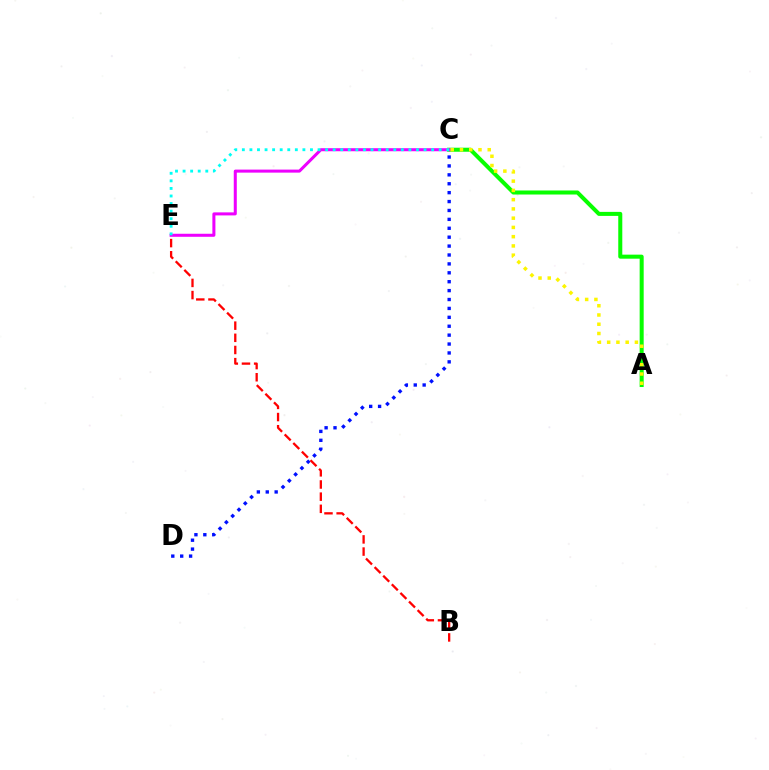{('C', 'D'): [{'color': '#0010ff', 'line_style': 'dotted', 'thickness': 2.42}], ('A', 'C'): [{'color': '#08ff00', 'line_style': 'solid', 'thickness': 2.9}, {'color': '#fcf500', 'line_style': 'dotted', 'thickness': 2.51}], ('C', 'E'): [{'color': '#ee00ff', 'line_style': 'solid', 'thickness': 2.18}, {'color': '#00fff6', 'line_style': 'dotted', 'thickness': 2.06}], ('B', 'E'): [{'color': '#ff0000', 'line_style': 'dashed', 'thickness': 1.65}]}